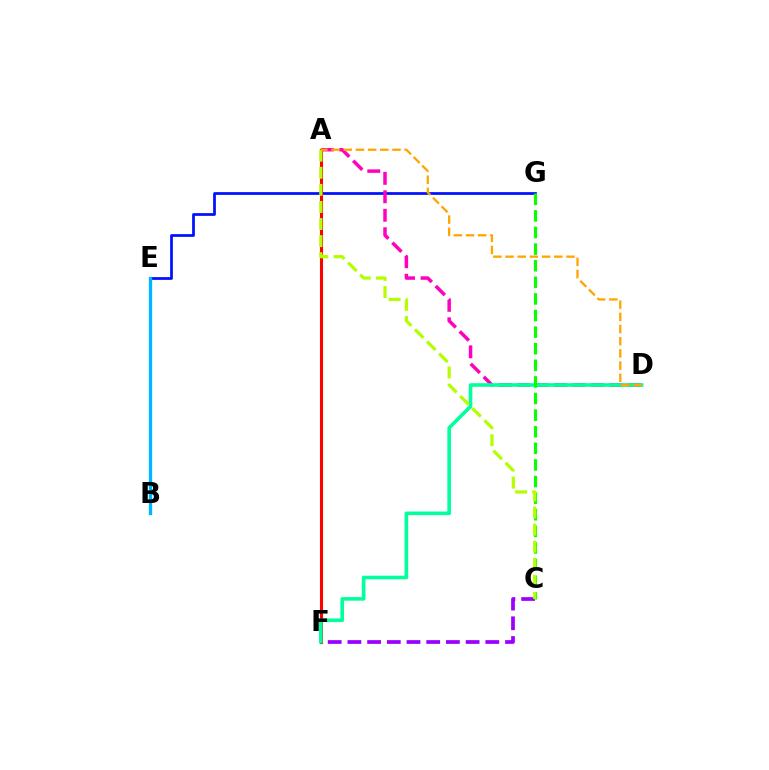{('E', 'G'): [{'color': '#0010ff', 'line_style': 'solid', 'thickness': 1.97}], ('A', 'F'): [{'color': '#ff0000', 'line_style': 'solid', 'thickness': 2.23}], ('A', 'D'): [{'color': '#ff00bd', 'line_style': 'dashed', 'thickness': 2.51}, {'color': '#ffa500', 'line_style': 'dashed', 'thickness': 1.66}], ('C', 'F'): [{'color': '#9b00ff', 'line_style': 'dashed', 'thickness': 2.68}], ('D', 'F'): [{'color': '#00ff9d', 'line_style': 'solid', 'thickness': 2.59}], ('C', 'G'): [{'color': '#08ff00', 'line_style': 'dashed', 'thickness': 2.26}], ('B', 'E'): [{'color': '#00b5ff', 'line_style': 'solid', 'thickness': 2.39}], ('A', 'C'): [{'color': '#b3ff00', 'line_style': 'dashed', 'thickness': 2.32}]}